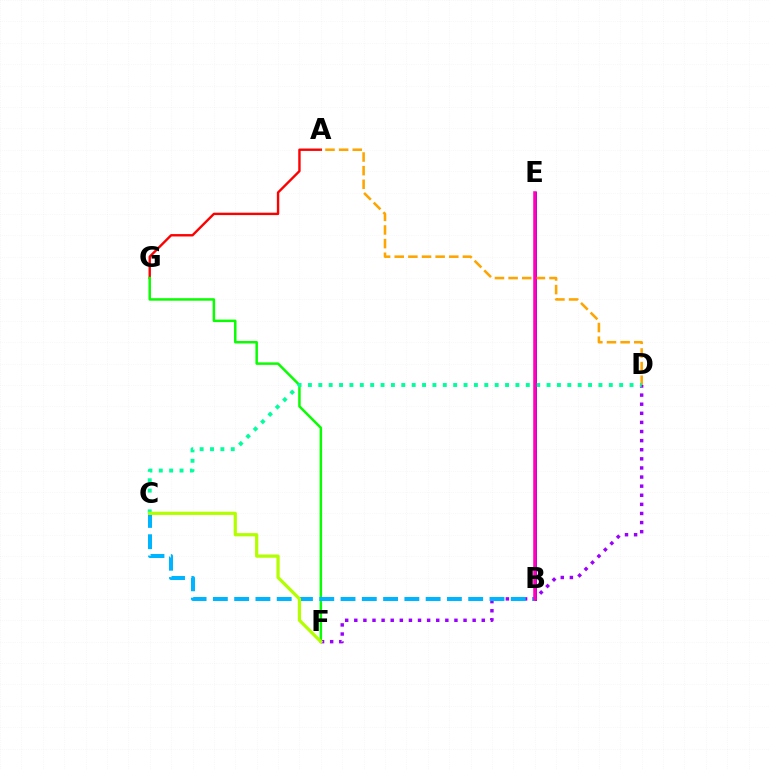{('B', 'E'): [{'color': '#0010ff', 'line_style': 'solid', 'thickness': 2.12}, {'color': '#ff00bd', 'line_style': 'solid', 'thickness': 2.55}], ('A', 'G'): [{'color': '#ff0000', 'line_style': 'solid', 'thickness': 1.72}], ('D', 'F'): [{'color': '#9b00ff', 'line_style': 'dotted', 'thickness': 2.47}], ('A', 'D'): [{'color': '#ffa500', 'line_style': 'dashed', 'thickness': 1.85}], ('F', 'G'): [{'color': '#08ff00', 'line_style': 'solid', 'thickness': 1.79}], ('B', 'C'): [{'color': '#00b5ff', 'line_style': 'dashed', 'thickness': 2.89}], ('C', 'D'): [{'color': '#00ff9d', 'line_style': 'dotted', 'thickness': 2.82}], ('C', 'F'): [{'color': '#b3ff00', 'line_style': 'solid', 'thickness': 2.33}]}